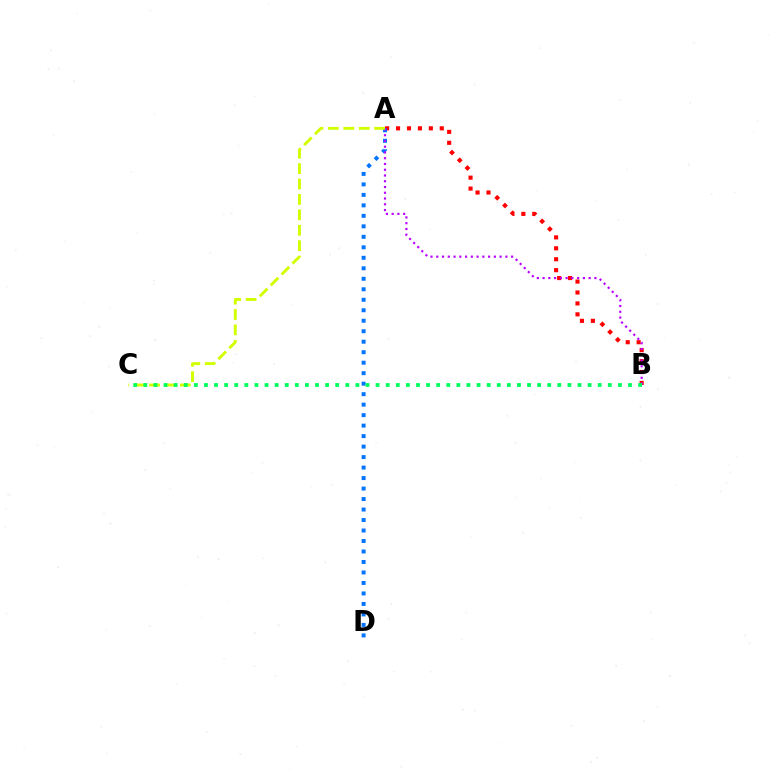{('A', 'B'): [{'color': '#ff0000', 'line_style': 'dotted', 'thickness': 2.97}, {'color': '#b900ff', 'line_style': 'dotted', 'thickness': 1.56}], ('A', 'D'): [{'color': '#0074ff', 'line_style': 'dotted', 'thickness': 2.85}], ('A', 'C'): [{'color': '#d1ff00', 'line_style': 'dashed', 'thickness': 2.09}], ('B', 'C'): [{'color': '#00ff5c', 'line_style': 'dotted', 'thickness': 2.74}]}